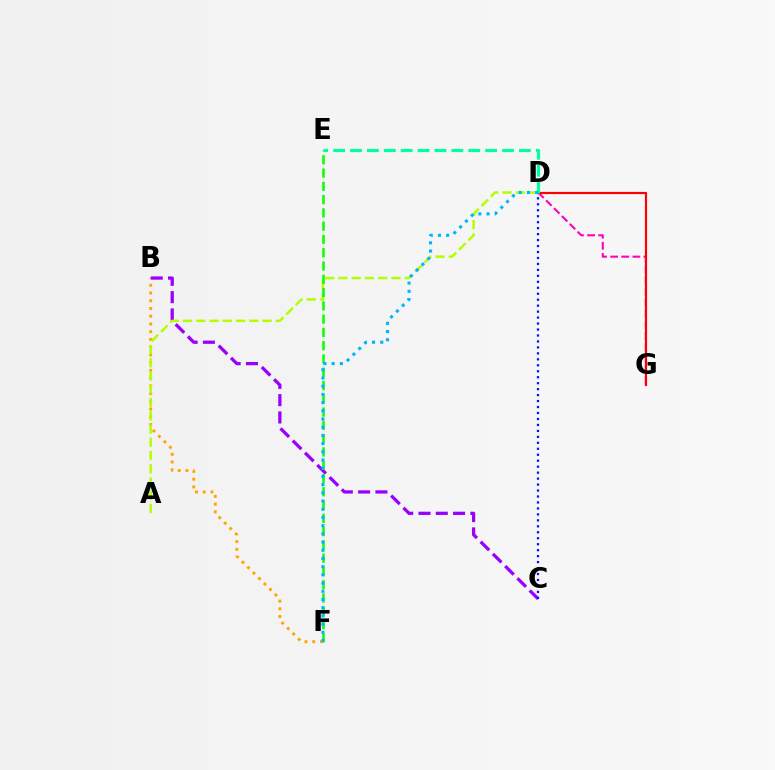{('B', 'F'): [{'color': '#ffa500', 'line_style': 'dotted', 'thickness': 2.1}], ('D', 'G'): [{'color': '#ff00bd', 'line_style': 'dashed', 'thickness': 1.51}, {'color': '#ff0000', 'line_style': 'solid', 'thickness': 1.56}], ('B', 'C'): [{'color': '#9b00ff', 'line_style': 'dashed', 'thickness': 2.35}], ('A', 'D'): [{'color': '#b3ff00', 'line_style': 'dashed', 'thickness': 1.8}], ('E', 'F'): [{'color': '#08ff00', 'line_style': 'dashed', 'thickness': 1.8}], ('C', 'D'): [{'color': '#0010ff', 'line_style': 'dotted', 'thickness': 1.62}], ('D', 'E'): [{'color': '#00ff9d', 'line_style': 'dashed', 'thickness': 2.29}], ('D', 'F'): [{'color': '#00b5ff', 'line_style': 'dotted', 'thickness': 2.23}]}